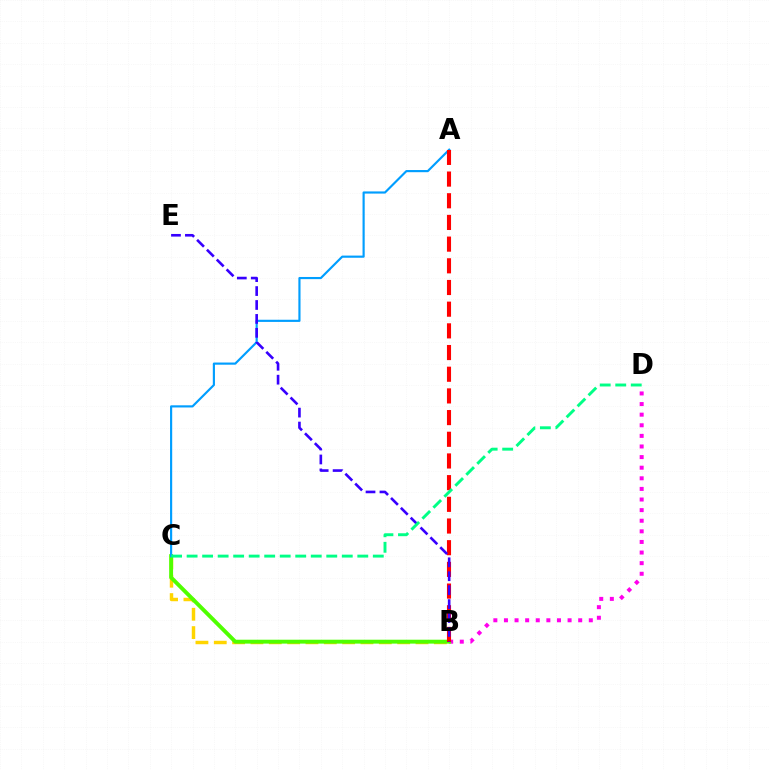{('B', 'D'): [{'color': '#ff00ed', 'line_style': 'dotted', 'thickness': 2.88}], ('B', 'C'): [{'color': '#ffd500', 'line_style': 'dashed', 'thickness': 2.49}, {'color': '#4fff00', 'line_style': 'solid', 'thickness': 2.81}], ('A', 'C'): [{'color': '#009eff', 'line_style': 'solid', 'thickness': 1.55}], ('A', 'B'): [{'color': '#ff0000', 'line_style': 'dashed', 'thickness': 2.95}], ('B', 'E'): [{'color': '#3700ff', 'line_style': 'dashed', 'thickness': 1.89}], ('C', 'D'): [{'color': '#00ff86', 'line_style': 'dashed', 'thickness': 2.11}]}